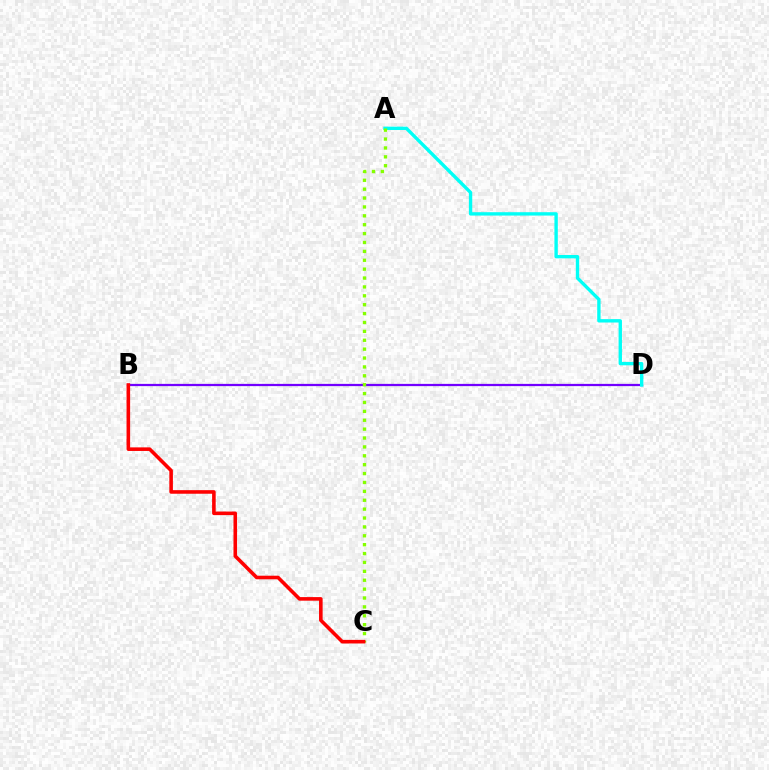{('B', 'D'): [{'color': '#7200ff', 'line_style': 'solid', 'thickness': 1.61}], ('A', 'D'): [{'color': '#00fff6', 'line_style': 'solid', 'thickness': 2.42}], ('A', 'C'): [{'color': '#84ff00', 'line_style': 'dotted', 'thickness': 2.41}], ('B', 'C'): [{'color': '#ff0000', 'line_style': 'solid', 'thickness': 2.58}]}